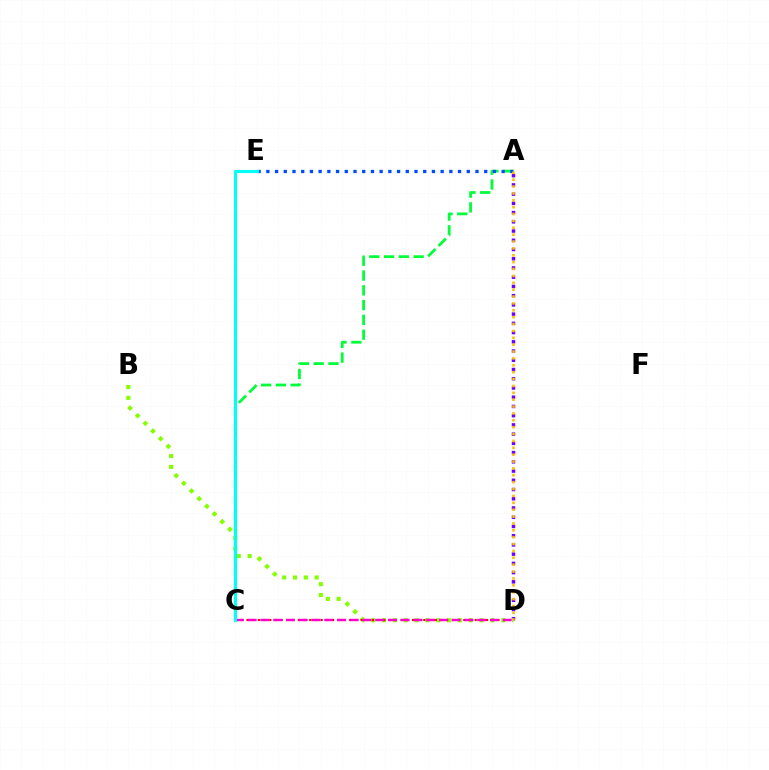{('A', 'C'): [{'color': '#00ff39', 'line_style': 'dashed', 'thickness': 2.01}], ('A', 'D'): [{'color': '#7200ff', 'line_style': 'dotted', 'thickness': 2.51}, {'color': '#ffbd00', 'line_style': 'dotted', 'thickness': 1.87}], ('B', 'D'): [{'color': '#84ff00', 'line_style': 'dotted', 'thickness': 2.95}], ('A', 'E'): [{'color': '#004bff', 'line_style': 'dotted', 'thickness': 2.37}], ('C', 'D'): [{'color': '#ff0000', 'line_style': 'dotted', 'thickness': 1.55}, {'color': '#ff00cf', 'line_style': 'dashed', 'thickness': 1.73}], ('C', 'E'): [{'color': '#00fff6', 'line_style': 'solid', 'thickness': 2.23}]}